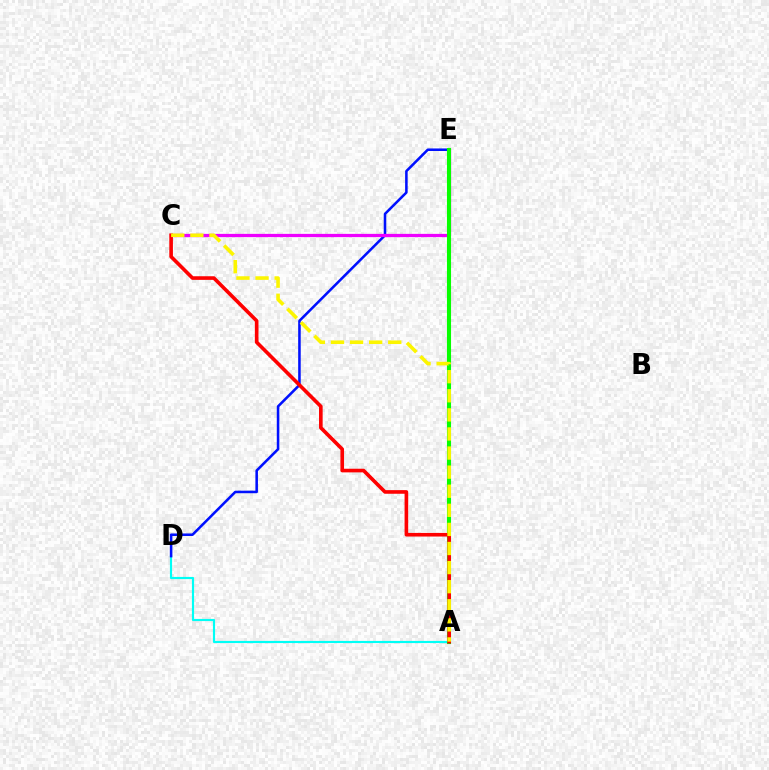{('A', 'D'): [{'color': '#00fff6', 'line_style': 'solid', 'thickness': 1.55}], ('D', 'E'): [{'color': '#0010ff', 'line_style': 'solid', 'thickness': 1.84}], ('C', 'E'): [{'color': '#ee00ff', 'line_style': 'solid', 'thickness': 2.35}], ('A', 'E'): [{'color': '#08ff00', 'line_style': 'solid', 'thickness': 2.94}], ('A', 'C'): [{'color': '#ff0000', 'line_style': 'solid', 'thickness': 2.61}, {'color': '#fcf500', 'line_style': 'dashed', 'thickness': 2.59}]}